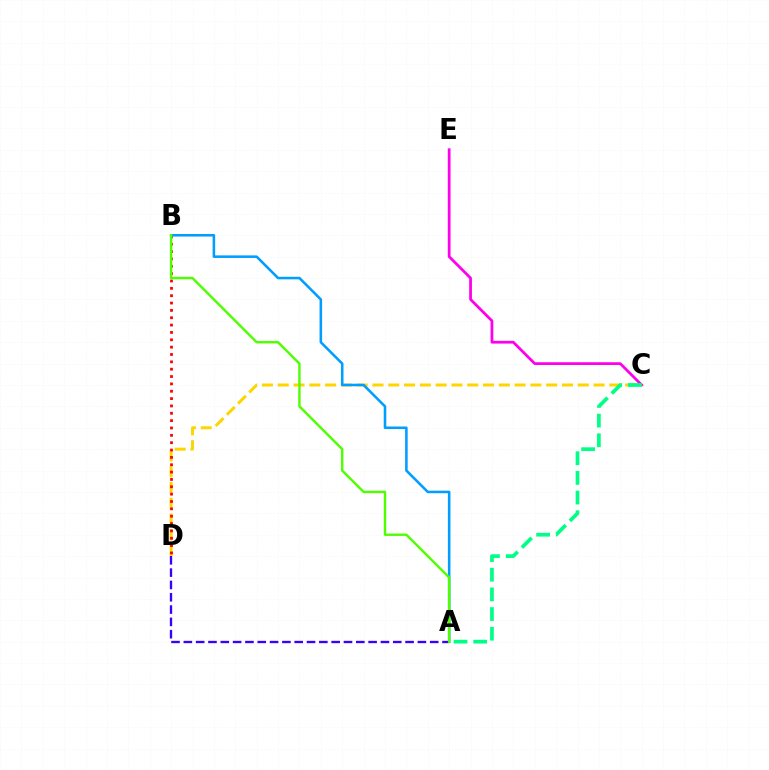{('C', 'E'): [{'color': '#ff00ed', 'line_style': 'solid', 'thickness': 1.99}], ('C', 'D'): [{'color': '#ffd500', 'line_style': 'dashed', 'thickness': 2.15}], ('B', 'D'): [{'color': '#ff0000', 'line_style': 'dotted', 'thickness': 2.0}], ('A', 'B'): [{'color': '#009eff', 'line_style': 'solid', 'thickness': 1.84}, {'color': '#4fff00', 'line_style': 'solid', 'thickness': 1.74}], ('A', 'D'): [{'color': '#3700ff', 'line_style': 'dashed', 'thickness': 1.67}], ('A', 'C'): [{'color': '#00ff86', 'line_style': 'dashed', 'thickness': 2.67}]}